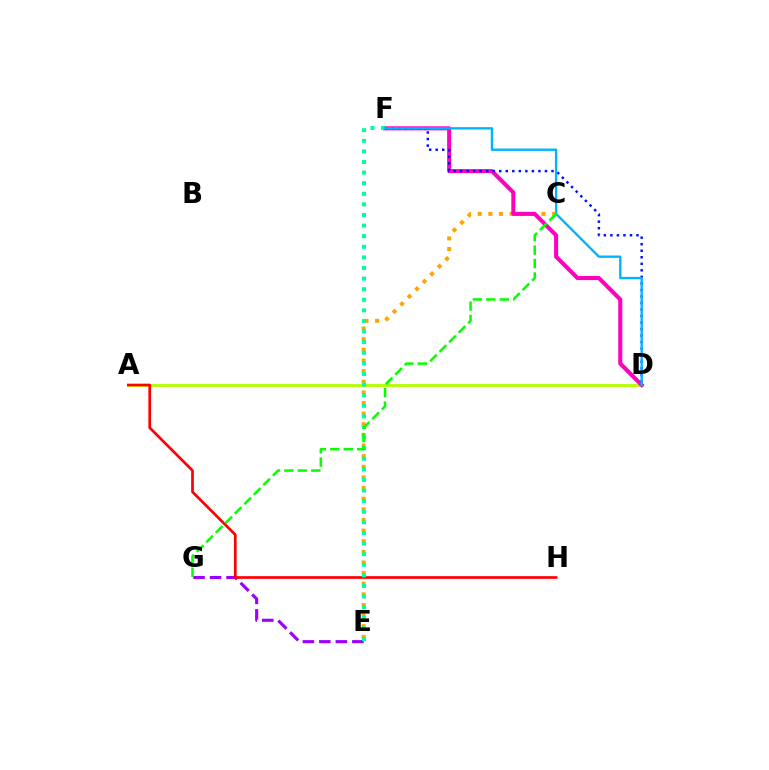{('A', 'D'): [{'color': '#b3ff00', 'line_style': 'solid', 'thickness': 2.04}], ('C', 'E'): [{'color': '#ffa500', 'line_style': 'dotted', 'thickness': 2.89}], ('E', 'G'): [{'color': '#9b00ff', 'line_style': 'dashed', 'thickness': 2.24}], ('D', 'F'): [{'color': '#ff00bd', 'line_style': 'solid', 'thickness': 2.93}, {'color': '#0010ff', 'line_style': 'dotted', 'thickness': 1.77}, {'color': '#00b5ff', 'line_style': 'solid', 'thickness': 1.71}], ('A', 'H'): [{'color': '#ff0000', 'line_style': 'solid', 'thickness': 1.94}], ('E', 'F'): [{'color': '#00ff9d', 'line_style': 'dotted', 'thickness': 2.88}], ('C', 'G'): [{'color': '#08ff00', 'line_style': 'dashed', 'thickness': 1.83}]}